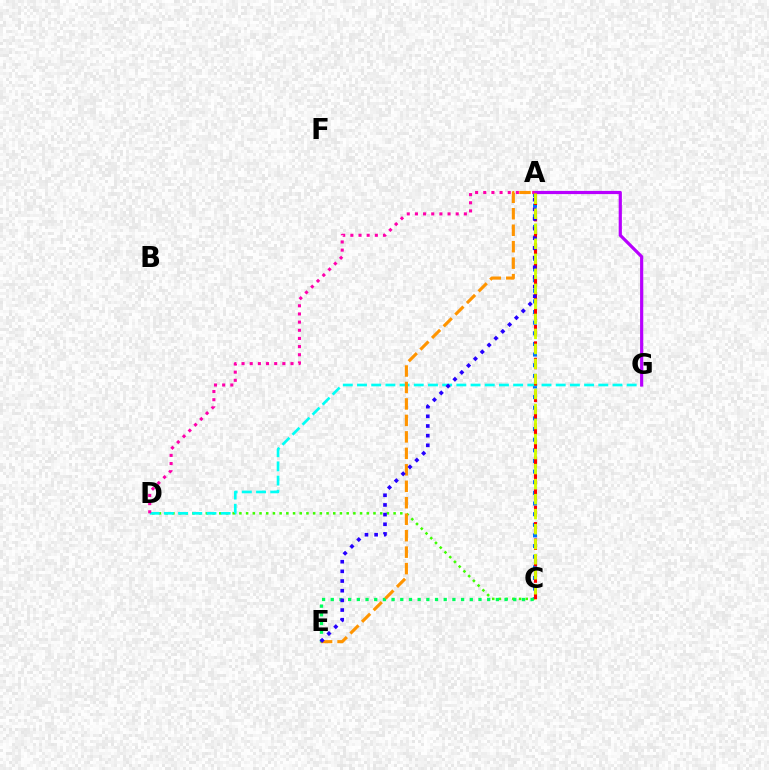{('C', 'D'): [{'color': '#3dff00', 'line_style': 'dotted', 'thickness': 1.82}], ('A', 'C'): [{'color': '#0074ff', 'line_style': 'dotted', 'thickness': 2.89}, {'color': '#ff0000', 'line_style': 'dashed', 'thickness': 2.23}, {'color': '#d1ff00', 'line_style': 'dashed', 'thickness': 2.04}], ('D', 'G'): [{'color': '#00fff6', 'line_style': 'dashed', 'thickness': 1.93}], ('A', 'G'): [{'color': '#b900ff', 'line_style': 'solid', 'thickness': 2.3}], ('C', 'E'): [{'color': '#00ff5c', 'line_style': 'dotted', 'thickness': 2.36}], ('A', 'D'): [{'color': '#ff00ac', 'line_style': 'dotted', 'thickness': 2.22}], ('A', 'E'): [{'color': '#ff9400', 'line_style': 'dashed', 'thickness': 2.24}, {'color': '#2500ff', 'line_style': 'dotted', 'thickness': 2.63}]}